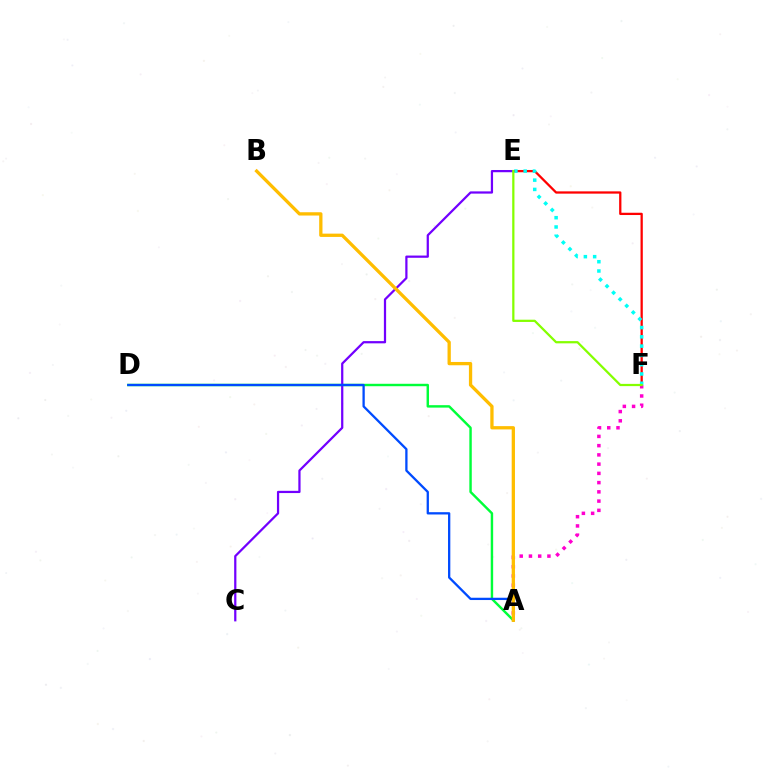{('E', 'F'): [{'color': '#ff0000', 'line_style': 'solid', 'thickness': 1.64}, {'color': '#00fff6', 'line_style': 'dotted', 'thickness': 2.52}, {'color': '#84ff00', 'line_style': 'solid', 'thickness': 1.61}], ('A', 'F'): [{'color': '#ff00cf', 'line_style': 'dotted', 'thickness': 2.51}], ('A', 'D'): [{'color': '#00ff39', 'line_style': 'solid', 'thickness': 1.75}, {'color': '#004bff', 'line_style': 'solid', 'thickness': 1.65}], ('C', 'E'): [{'color': '#7200ff', 'line_style': 'solid', 'thickness': 1.61}], ('A', 'B'): [{'color': '#ffbd00', 'line_style': 'solid', 'thickness': 2.37}]}